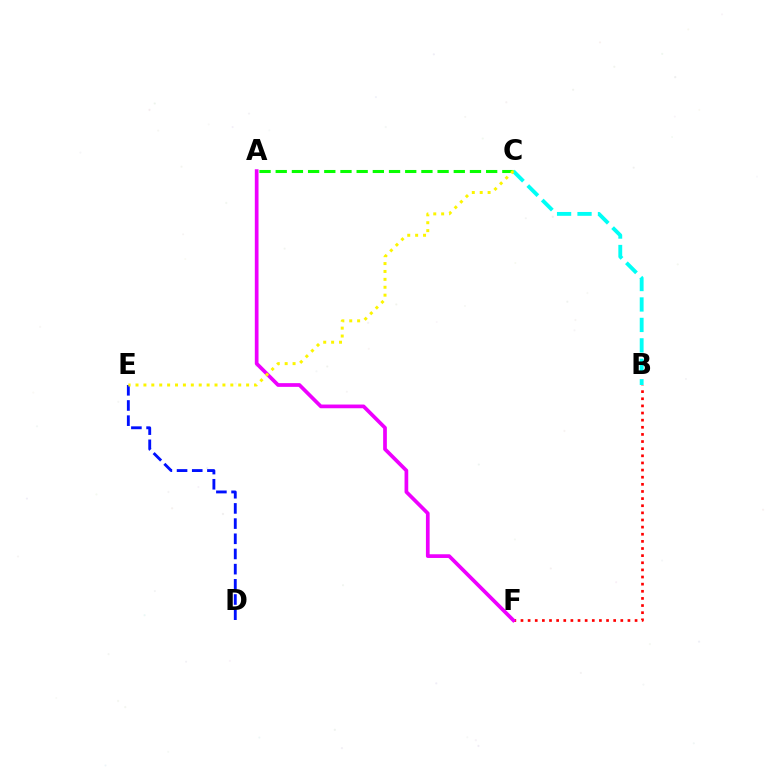{('B', 'F'): [{'color': '#ff0000', 'line_style': 'dotted', 'thickness': 1.94}], ('B', 'C'): [{'color': '#00fff6', 'line_style': 'dashed', 'thickness': 2.78}], ('A', 'C'): [{'color': '#08ff00', 'line_style': 'dashed', 'thickness': 2.2}], ('A', 'F'): [{'color': '#ee00ff', 'line_style': 'solid', 'thickness': 2.67}], ('D', 'E'): [{'color': '#0010ff', 'line_style': 'dashed', 'thickness': 2.06}], ('C', 'E'): [{'color': '#fcf500', 'line_style': 'dotted', 'thickness': 2.15}]}